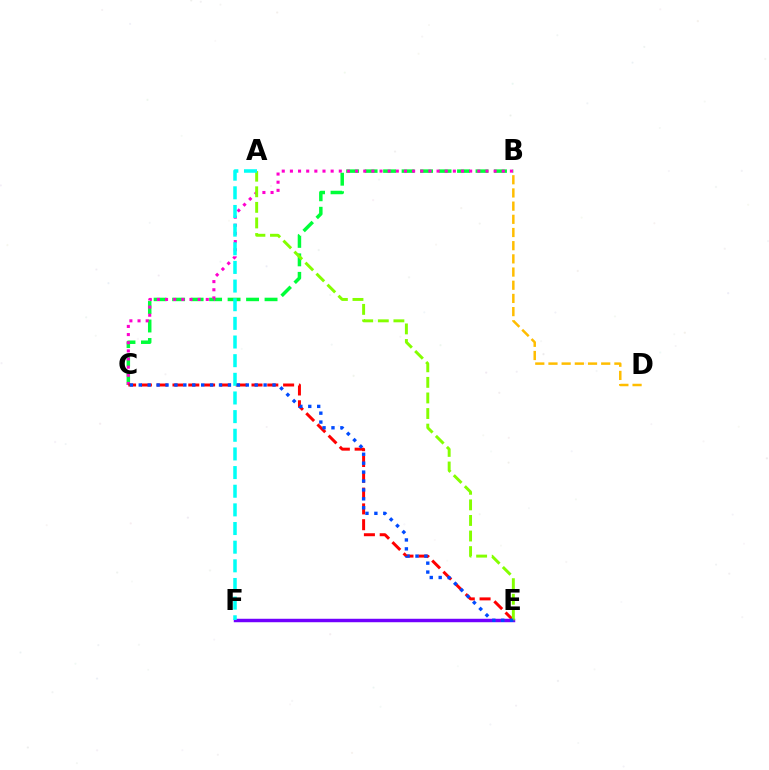{('B', 'C'): [{'color': '#00ff39', 'line_style': 'dashed', 'thickness': 2.51}, {'color': '#ff00cf', 'line_style': 'dotted', 'thickness': 2.21}], ('B', 'D'): [{'color': '#ffbd00', 'line_style': 'dashed', 'thickness': 1.79}], ('C', 'E'): [{'color': '#ff0000', 'line_style': 'dashed', 'thickness': 2.15}, {'color': '#004bff', 'line_style': 'dotted', 'thickness': 2.42}], ('E', 'F'): [{'color': '#7200ff', 'line_style': 'solid', 'thickness': 2.49}], ('A', 'E'): [{'color': '#84ff00', 'line_style': 'dashed', 'thickness': 2.12}], ('A', 'F'): [{'color': '#00fff6', 'line_style': 'dashed', 'thickness': 2.53}]}